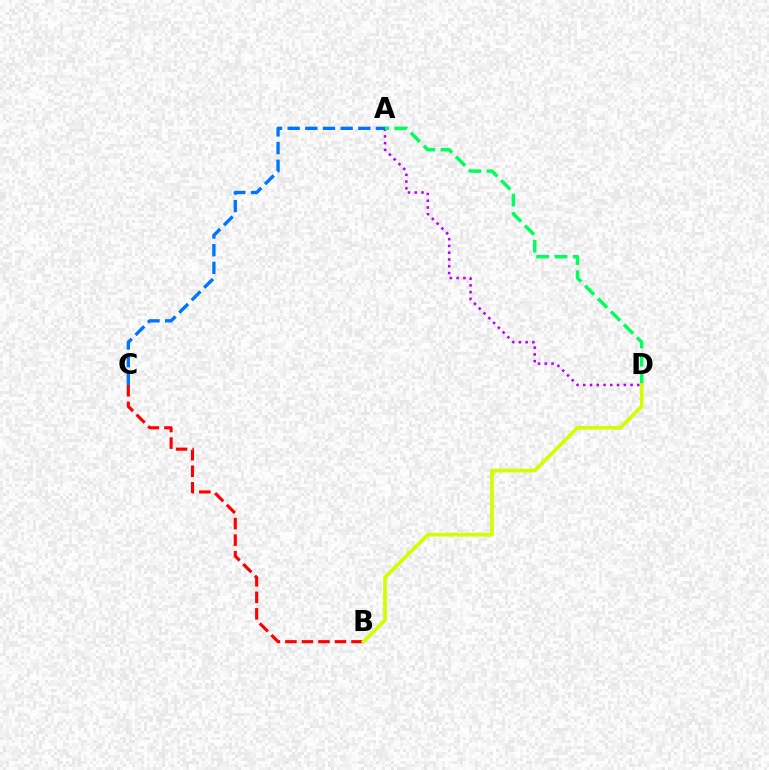{('A', 'D'): [{'color': '#b900ff', 'line_style': 'dotted', 'thickness': 1.84}, {'color': '#00ff5c', 'line_style': 'dashed', 'thickness': 2.49}], ('A', 'C'): [{'color': '#0074ff', 'line_style': 'dashed', 'thickness': 2.4}], ('B', 'C'): [{'color': '#ff0000', 'line_style': 'dashed', 'thickness': 2.24}], ('B', 'D'): [{'color': '#d1ff00', 'line_style': 'solid', 'thickness': 2.64}]}